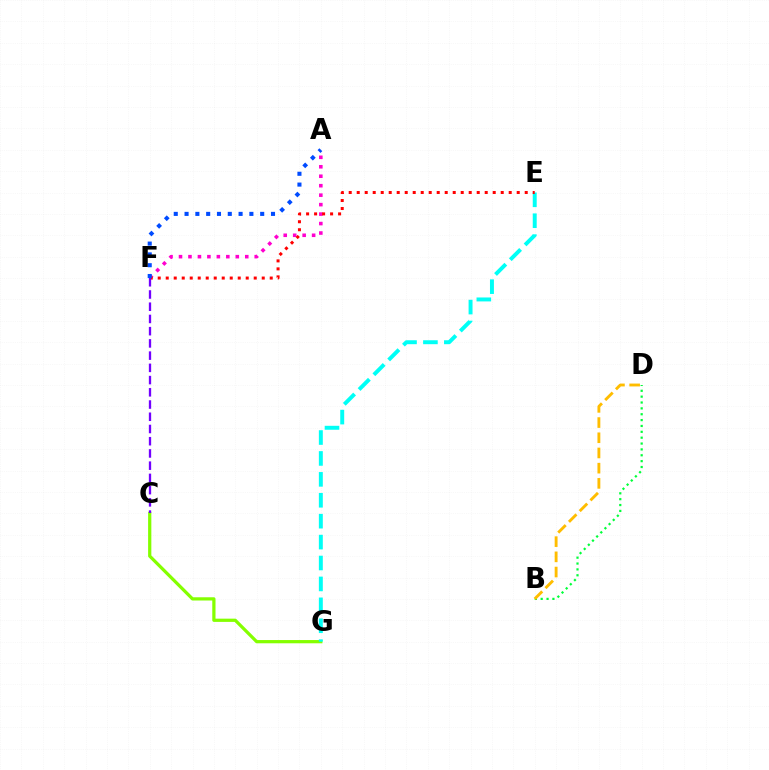{('B', 'D'): [{'color': '#00ff39', 'line_style': 'dotted', 'thickness': 1.59}, {'color': '#ffbd00', 'line_style': 'dashed', 'thickness': 2.06}], ('A', 'F'): [{'color': '#ff00cf', 'line_style': 'dotted', 'thickness': 2.57}, {'color': '#004bff', 'line_style': 'dotted', 'thickness': 2.94}], ('C', 'G'): [{'color': '#84ff00', 'line_style': 'solid', 'thickness': 2.33}], ('E', 'G'): [{'color': '#00fff6', 'line_style': 'dashed', 'thickness': 2.84}], ('E', 'F'): [{'color': '#ff0000', 'line_style': 'dotted', 'thickness': 2.17}], ('C', 'F'): [{'color': '#7200ff', 'line_style': 'dashed', 'thickness': 1.66}]}